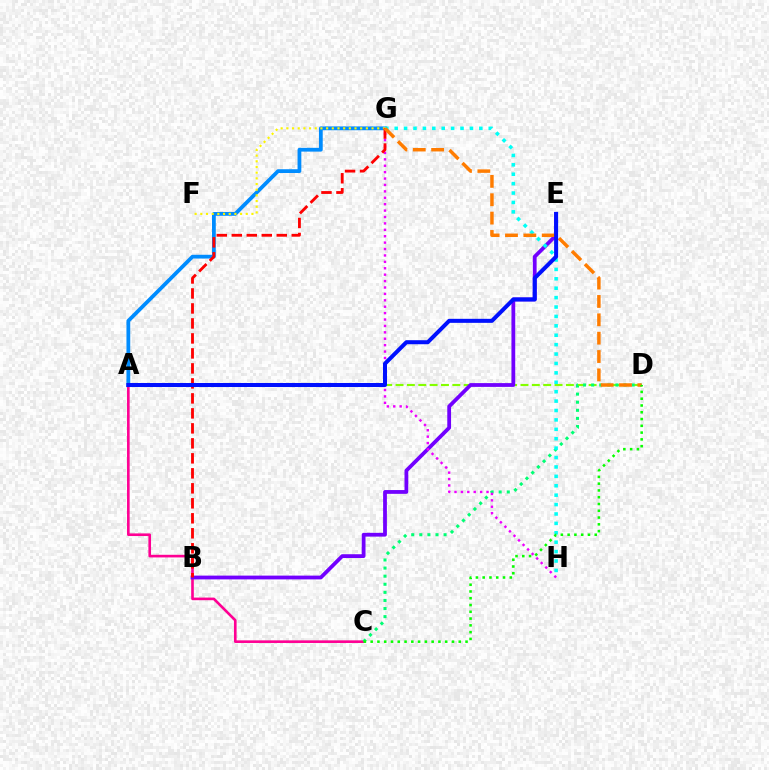{('A', 'G'): [{'color': '#008cff', 'line_style': 'solid', 'thickness': 2.72}], ('A', 'C'): [{'color': '#ff0094', 'line_style': 'solid', 'thickness': 1.89}], ('A', 'D'): [{'color': '#84ff00', 'line_style': 'dashed', 'thickness': 1.54}], ('C', 'D'): [{'color': '#00ff74', 'line_style': 'dotted', 'thickness': 2.2}, {'color': '#08ff00', 'line_style': 'dotted', 'thickness': 1.84}], ('F', 'G'): [{'color': '#fcf500', 'line_style': 'dotted', 'thickness': 1.54}], ('B', 'E'): [{'color': '#7200ff', 'line_style': 'solid', 'thickness': 2.72}], ('G', 'H'): [{'color': '#00fff6', 'line_style': 'dotted', 'thickness': 2.56}, {'color': '#ee00ff', 'line_style': 'dotted', 'thickness': 1.74}], ('B', 'G'): [{'color': '#ff0000', 'line_style': 'dashed', 'thickness': 2.04}], ('D', 'G'): [{'color': '#ff7c00', 'line_style': 'dashed', 'thickness': 2.49}], ('A', 'E'): [{'color': '#0010ff', 'line_style': 'solid', 'thickness': 2.9}]}